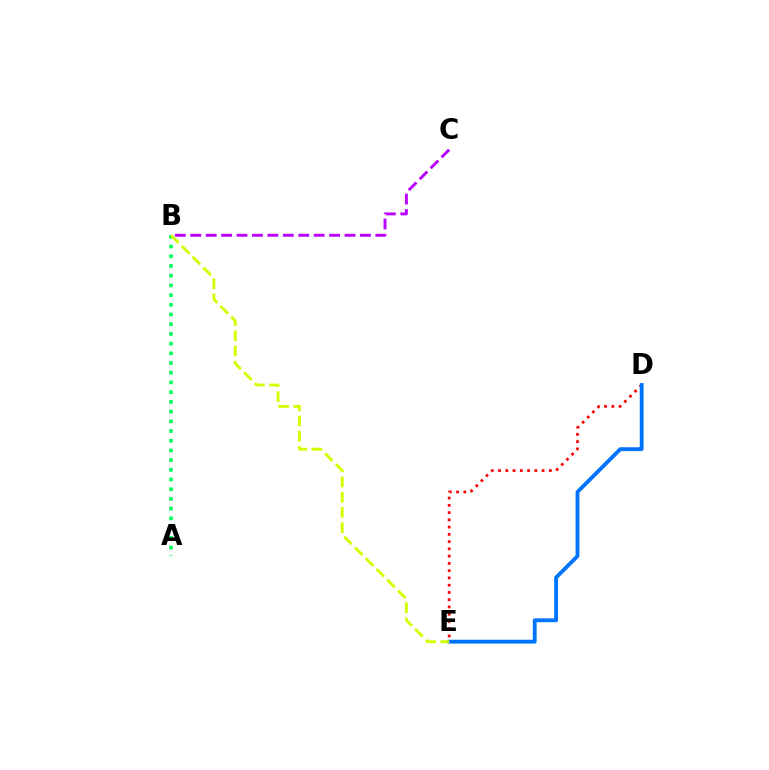{('A', 'B'): [{'color': '#00ff5c', 'line_style': 'dotted', 'thickness': 2.64}], ('D', 'E'): [{'color': '#ff0000', 'line_style': 'dotted', 'thickness': 1.97}, {'color': '#0074ff', 'line_style': 'solid', 'thickness': 2.76}], ('B', 'C'): [{'color': '#b900ff', 'line_style': 'dashed', 'thickness': 2.1}], ('B', 'E'): [{'color': '#d1ff00', 'line_style': 'dashed', 'thickness': 2.07}]}